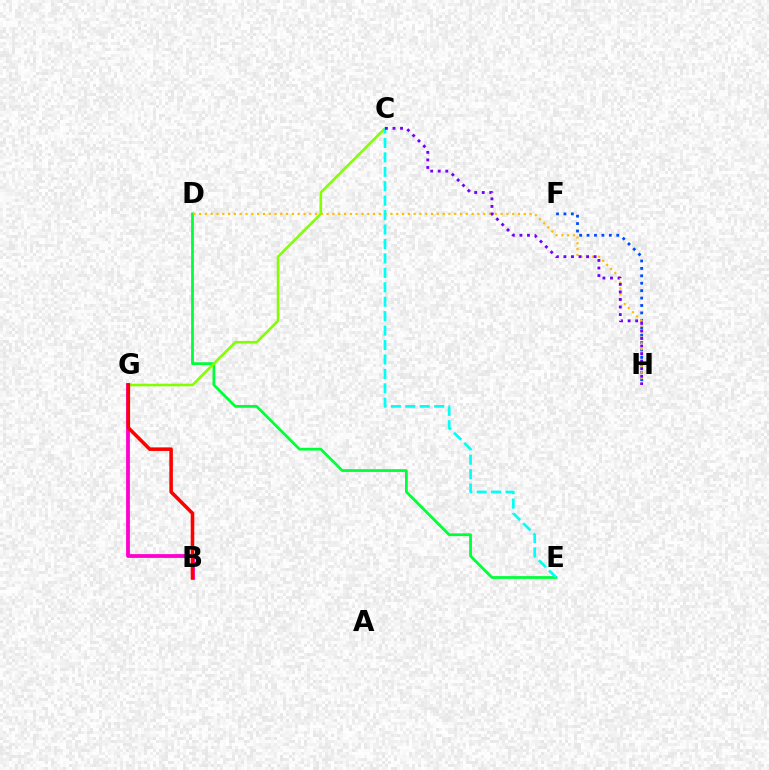{('F', 'H'): [{'color': '#004bff', 'line_style': 'dotted', 'thickness': 2.02}], ('D', 'E'): [{'color': '#00ff39', 'line_style': 'solid', 'thickness': 1.98}], ('D', 'H'): [{'color': '#ffbd00', 'line_style': 'dotted', 'thickness': 1.58}], ('C', 'G'): [{'color': '#84ff00', 'line_style': 'solid', 'thickness': 1.87}], ('B', 'G'): [{'color': '#ff00cf', 'line_style': 'solid', 'thickness': 2.73}, {'color': '#ff0000', 'line_style': 'solid', 'thickness': 2.56}], ('C', 'E'): [{'color': '#00fff6', 'line_style': 'dashed', 'thickness': 1.96}], ('C', 'H'): [{'color': '#7200ff', 'line_style': 'dotted', 'thickness': 2.05}]}